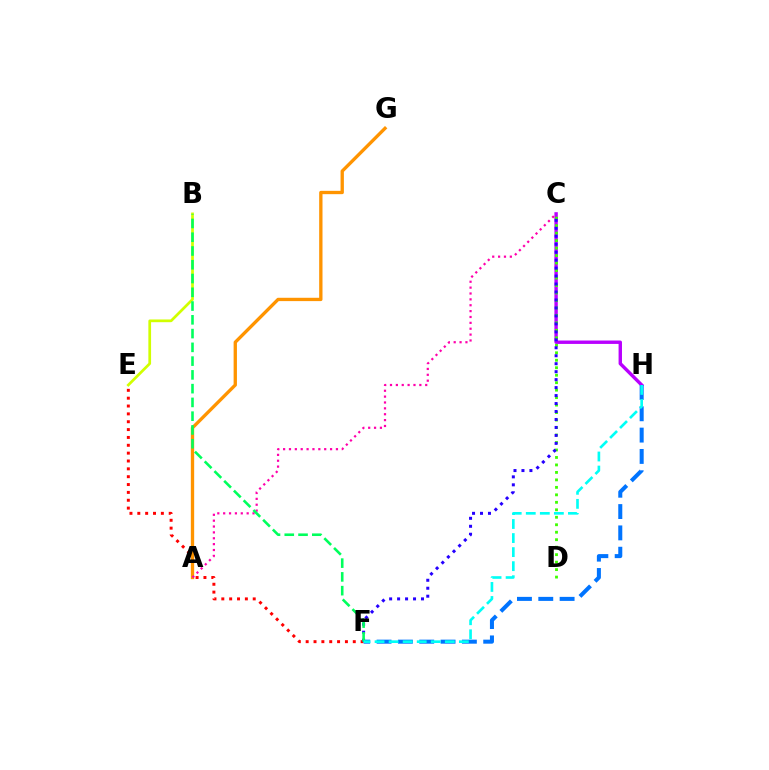{('E', 'F'): [{'color': '#ff0000', 'line_style': 'dotted', 'thickness': 2.13}], ('A', 'G'): [{'color': '#ff9400', 'line_style': 'solid', 'thickness': 2.4}], ('C', 'H'): [{'color': '#b900ff', 'line_style': 'solid', 'thickness': 2.45}], ('C', 'D'): [{'color': '#3dff00', 'line_style': 'dotted', 'thickness': 2.03}], ('B', 'E'): [{'color': '#d1ff00', 'line_style': 'solid', 'thickness': 1.96}], ('C', 'F'): [{'color': '#2500ff', 'line_style': 'dotted', 'thickness': 2.16}], ('F', 'H'): [{'color': '#0074ff', 'line_style': 'dashed', 'thickness': 2.9}, {'color': '#00fff6', 'line_style': 'dashed', 'thickness': 1.91}], ('A', 'C'): [{'color': '#ff00ac', 'line_style': 'dotted', 'thickness': 1.6}], ('B', 'F'): [{'color': '#00ff5c', 'line_style': 'dashed', 'thickness': 1.87}]}